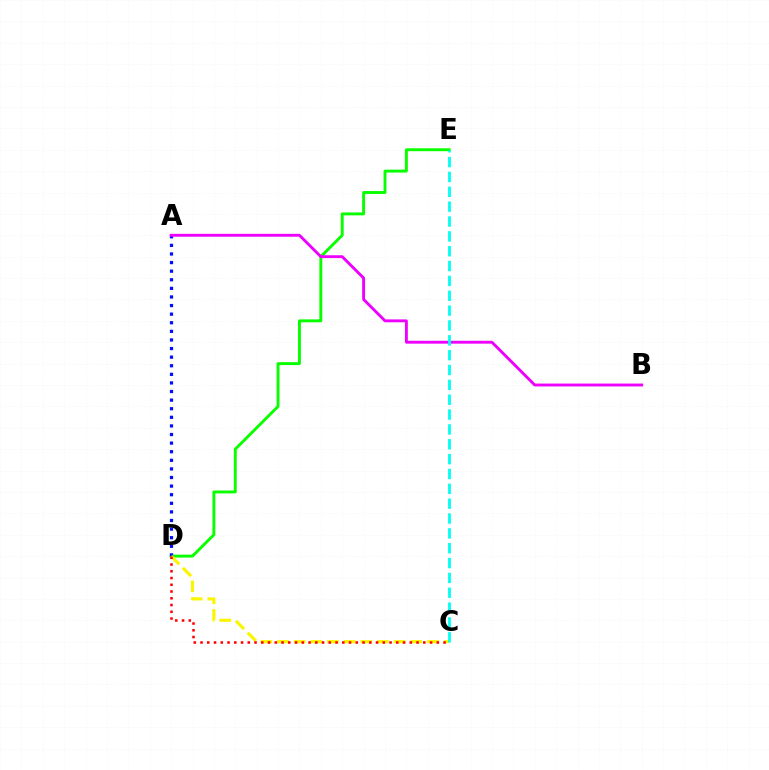{('D', 'E'): [{'color': '#08ff00', 'line_style': 'solid', 'thickness': 2.09}], ('A', 'D'): [{'color': '#0010ff', 'line_style': 'dotted', 'thickness': 2.34}], ('A', 'B'): [{'color': '#ee00ff', 'line_style': 'solid', 'thickness': 2.07}], ('C', 'D'): [{'color': '#fcf500', 'line_style': 'dashed', 'thickness': 2.26}, {'color': '#ff0000', 'line_style': 'dotted', 'thickness': 1.83}], ('C', 'E'): [{'color': '#00fff6', 'line_style': 'dashed', 'thickness': 2.02}]}